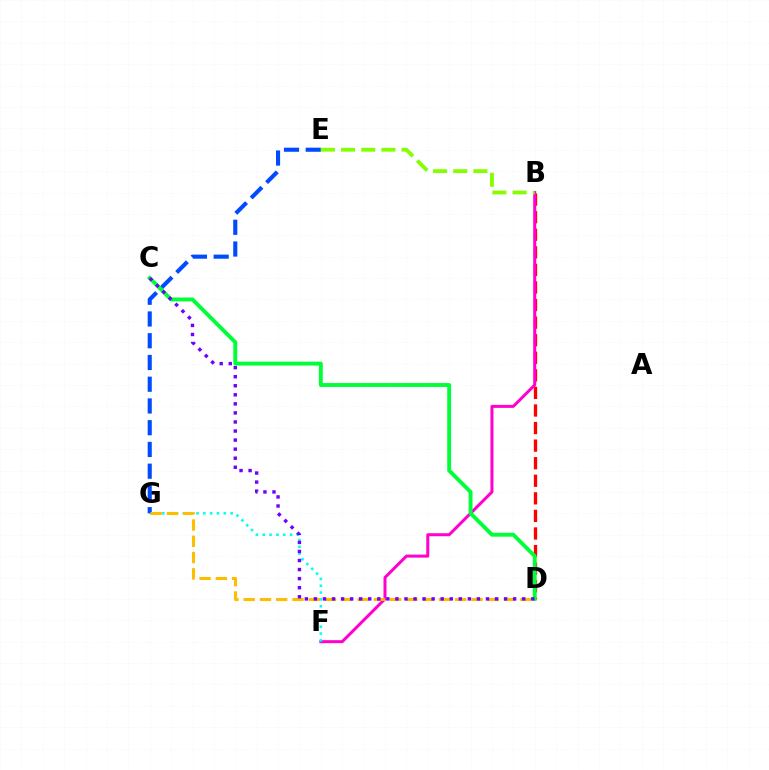{('B', 'D'): [{'color': '#ff0000', 'line_style': 'dashed', 'thickness': 2.39}], ('B', 'F'): [{'color': '#ff00cf', 'line_style': 'solid', 'thickness': 2.16}], ('F', 'G'): [{'color': '#00fff6', 'line_style': 'dotted', 'thickness': 1.86}], ('E', 'G'): [{'color': '#004bff', 'line_style': 'dashed', 'thickness': 2.95}], ('B', 'E'): [{'color': '#84ff00', 'line_style': 'dashed', 'thickness': 2.74}], ('C', 'D'): [{'color': '#00ff39', 'line_style': 'solid', 'thickness': 2.81}, {'color': '#7200ff', 'line_style': 'dotted', 'thickness': 2.46}], ('D', 'G'): [{'color': '#ffbd00', 'line_style': 'dashed', 'thickness': 2.21}]}